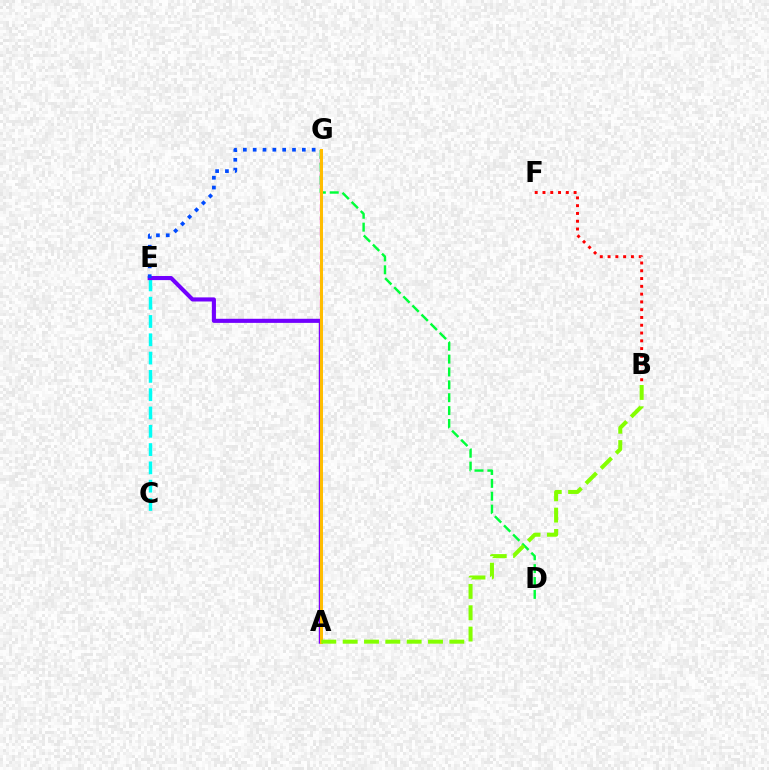{('B', 'F'): [{'color': '#ff0000', 'line_style': 'dotted', 'thickness': 2.11}], ('C', 'E'): [{'color': '#00fff6', 'line_style': 'dashed', 'thickness': 2.49}], ('D', 'G'): [{'color': '#00ff39', 'line_style': 'dashed', 'thickness': 1.75}], ('A', 'E'): [{'color': '#7200ff', 'line_style': 'solid', 'thickness': 2.95}], ('A', 'G'): [{'color': '#ff00cf', 'line_style': 'dashed', 'thickness': 1.62}, {'color': '#ffbd00', 'line_style': 'solid', 'thickness': 2.17}], ('E', 'G'): [{'color': '#004bff', 'line_style': 'dotted', 'thickness': 2.67}], ('A', 'B'): [{'color': '#84ff00', 'line_style': 'dashed', 'thickness': 2.9}]}